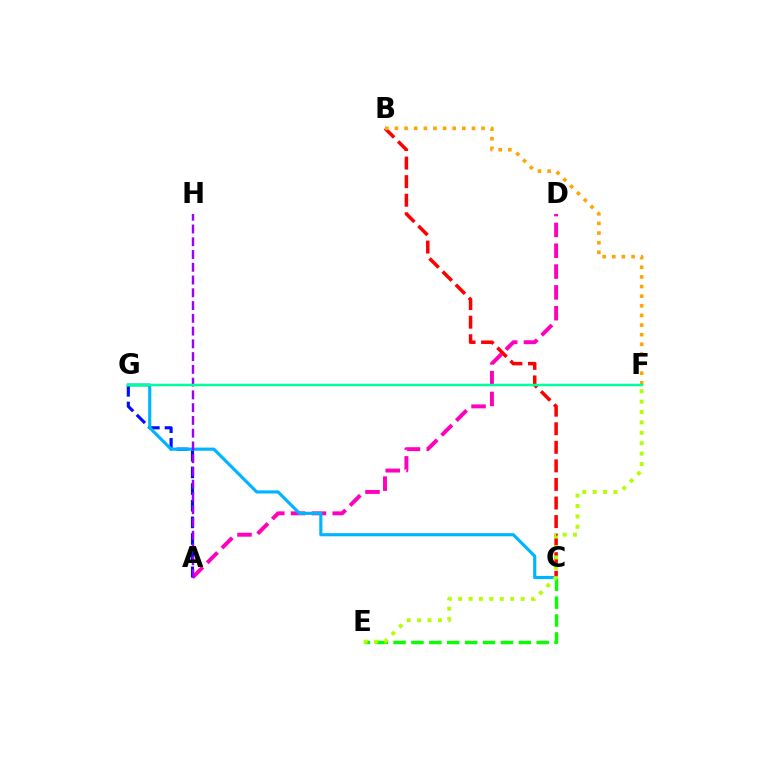{('A', 'D'): [{'color': '#ff00bd', 'line_style': 'dashed', 'thickness': 2.83}], ('C', 'E'): [{'color': '#08ff00', 'line_style': 'dashed', 'thickness': 2.43}], ('B', 'C'): [{'color': '#ff0000', 'line_style': 'dashed', 'thickness': 2.52}], ('A', 'G'): [{'color': '#0010ff', 'line_style': 'dashed', 'thickness': 2.26}], ('C', 'G'): [{'color': '#00b5ff', 'line_style': 'solid', 'thickness': 2.27}], ('A', 'H'): [{'color': '#9b00ff', 'line_style': 'dashed', 'thickness': 1.73}], ('B', 'F'): [{'color': '#ffa500', 'line_style': 'dotted', 'thickness': 2.62}], ('E', 'F'): [{'color': '#b3ff00', 'line_style': 'dotted', 'thickness': 2.83}], ('F', 'G'): [{'color': '#00ff9d', 'line_style': 'solid', 'thickness': 1.79}]}